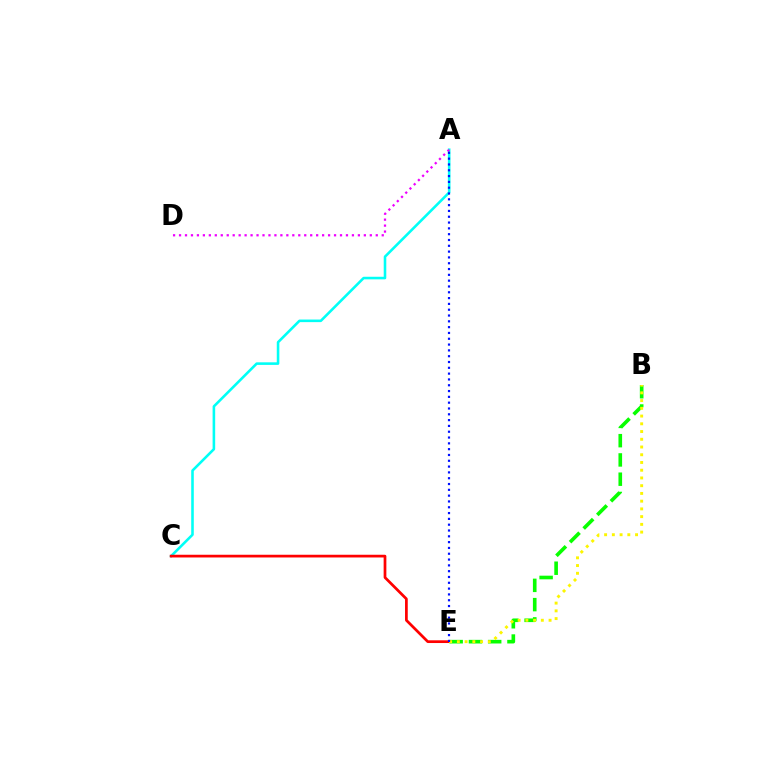{('A', 'C'): [{'color': '#00fff6', 'line_style': 'solid', 'thickness': 1.86}], ('A', 'D'): [{'color': '#ee00ff', 'line_style': 'dotted', 'thickness': 1.62}], ('B', 'E'): [{'color': '#08ff00', 'line_style': 'dashed', 'thickness': 2.62}, {'color': '#fcf500', 'line_style': 'dotted', 'thickness': 2.1}], ('C', 'E'): [{'color': '#ff0000', 'line_style': 'solid', 'thickness': 1.96}], ('A', 'E'): [{'color': '#0010ff', 'line_style': 'dotted', 'thickness': 1.58}]}